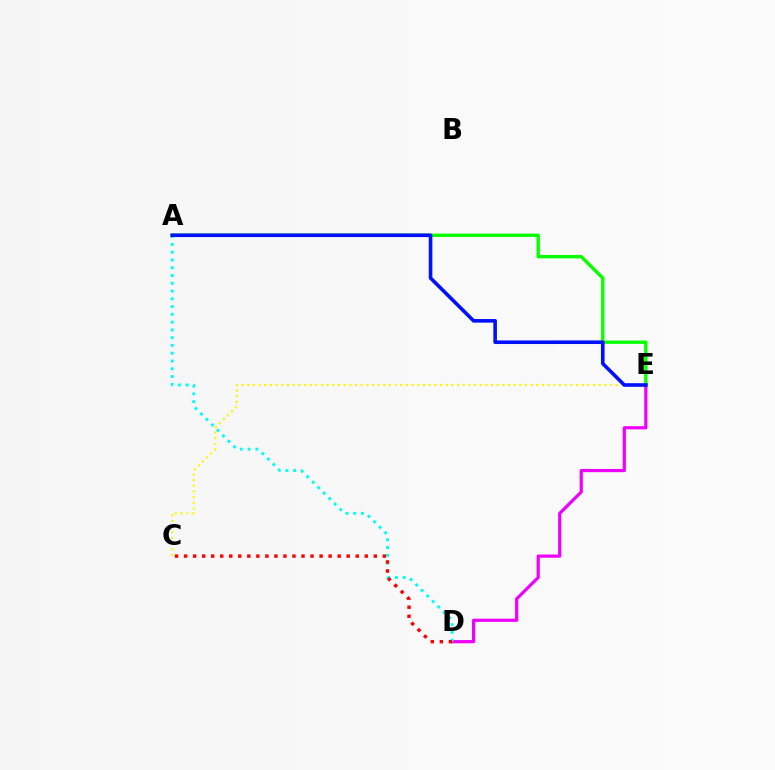{('D', 'E'): [{'color': '#ee00ff', 'line_style': 'solid', 'thickness': 2.31}], ('A', 'D'): [{'color': '#00fff6', 'line_style': 'dotted', 'thickness': 2.11}], ('C', 'E'): [{'color': '#fcf500', 'line_style': 'dotted', 'thickness': 1.54}], ('C', 'D'): [{'color': '#ff0000', 'line_style': 'dotted', 'thickness': 2.45}], ('A', 'E'): [{'color': '#08ff00', 'line_style': 'solid', 'thickness': 2.44}, {'color': '#0010ff', 'line_style': 'solid', 'thickness': 2.59}]}